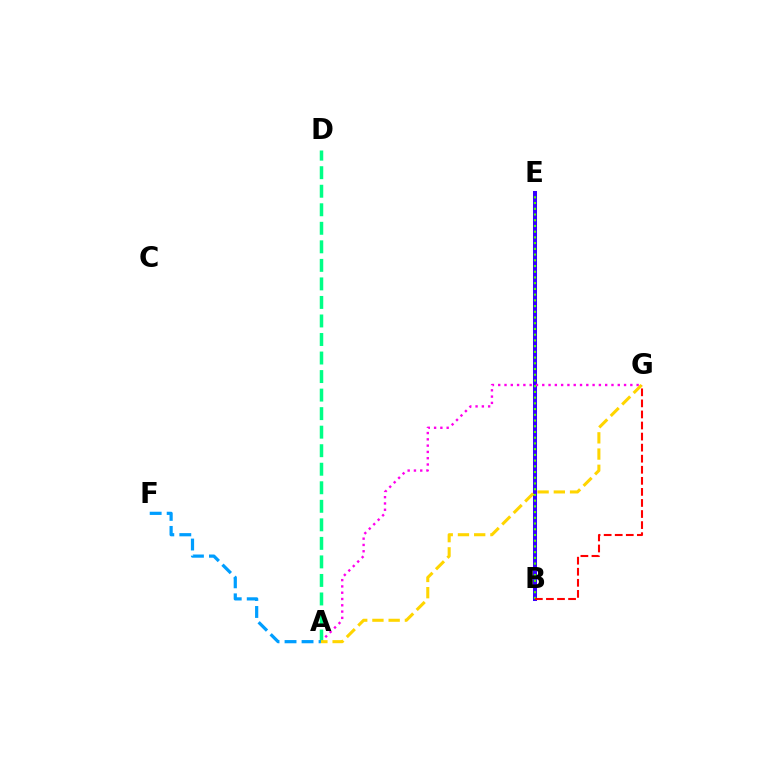{('B', 'E'): [{'color': '#3700ff', 'line_style': 'solid', 'thickness': 2.89}, {'color': '#4fff00', 'line_style': 'dotted', 'thickness': 1.55}], ('A', 'G'): [{'color': '#ff00ed', 'line_style': 'dotted', 'thickness': 1.71}, {'color': '#ffd500', 'line_style': 'dashed', 'thickness': 2.2}], ('A', 'D'): [{'color': '#00ff86', 'line_style': 'dashed', 'thickness': 2.52}], ('A', 'F'): [{'color': '#009eff', 'line_style': 'dashed', 'thickness': 2.31}], ('B', 'G'): [{'color': '#ff0000', 'line_style': 'dashed', 'thickness': 1.5}]}